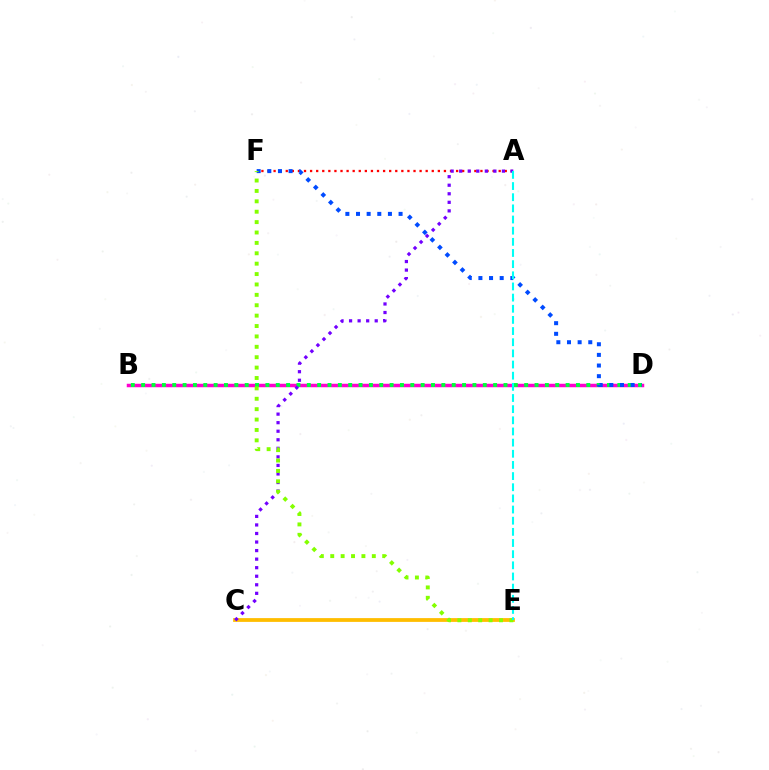{('B', 'D'): [{'color': '#ff00cf', 'line_style': 'solid', 'thickness': 2.51}, {'color': '#00ff39', 'line_style': 'dotted', 'thickness': 2.81}], ('C', 'E'): [{'color': '#ffbd00', 'line_style': 'solid', 'thickness': 2.72}], ('A', 'F'): [{'color': '#ff0000', 'line_style': 'dotted', 'thickness': 1.65}], ('D', 'F'): [{'color': '#004bff', 'line_style': 'dotted', 'thickness': 2.89}], ('A', 'C'): [{'color': '#7200ff', 'line_style': 'dotted', 'thickness': 2.32}], ('E', 'F'): [{'color': '#84ff00', 'line_style': 'dotted', 'thickness': 2.82}], ('A', 'E'): [{'color': '#00fff6', 'line_style': 'dashed', 'thickness': 1.52}]}